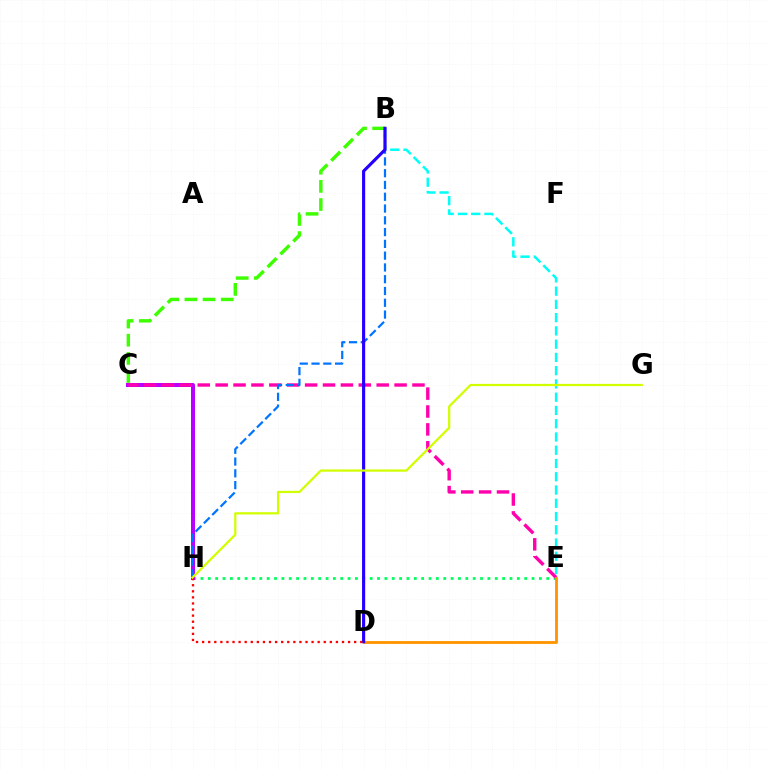{('E', 'H'): [{'color': '#00ff5c', 'line_style': 'dotted', 'thickness': 2.0}], ('C', 'H'): [{'color': '#b900ff', 'line_style': 'solid', 'thickness': 2.88}], ('B', 'E'): [{'color': '#00fff6', 'line_style': 'dashed', 'thickness': 1.8}], ('B', 'C'): [{'color': '#3dff00', 'line_style': 'dashed', 'thickness': 2.47}], ('C', 'E'): [{'color': '#ff00ac', 'line_style': 'dashed', 'thickness': 2.43}], ('D', 'E'): [{'color': '#ff9400', 'line_style': 'solid', 'thickness': 2.04}], ('B', 'H'): [{'color': '#0074ff', 'line_style': 'dashed', 'thickness': 1.6}], ('B', 'D'): [{'color': '#2500ff', 'line_style': 'solid', 'thickness': 2.26}], ('D', 'H'): [{'color': '#ff0000', 'line_style': 'dotted', 'thickness': 1.65}], ('G', 'H'): [{'color': '#d1ff00', 'line_style': 'solid', 'thickness': 1.62}]}